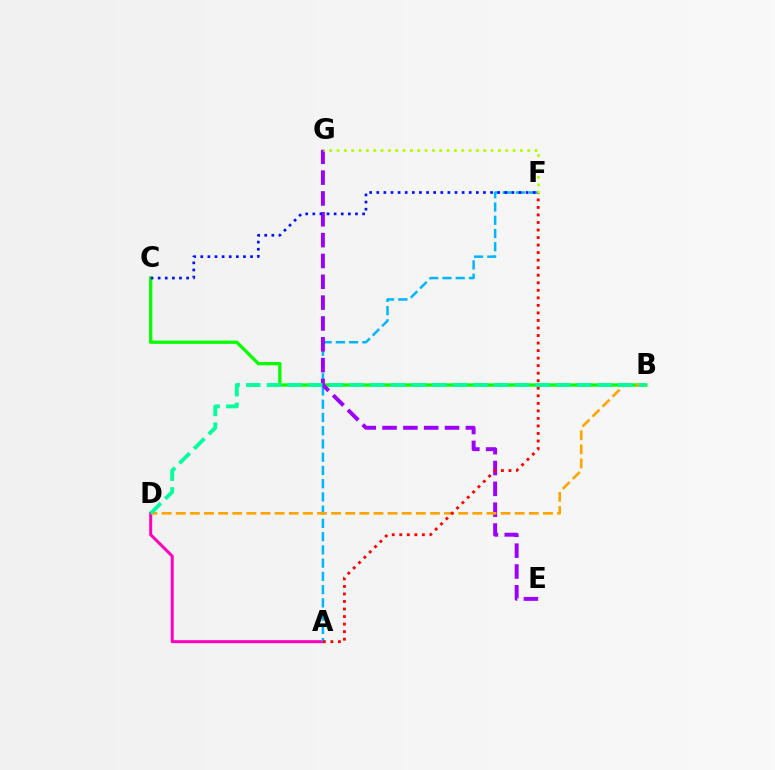{('A', 'D'): [{'color': '#ff00bd', 'line_style': 'solid', 'thickness': 2.17}], ('B', 'C'): [{'color': '#08ff00', 'line_style': 'solid', 'thickness': 2.38}], ('A', 'F'): [{'color': '#00b5ff', 'line_style': 'dashed', 'thickness': 1.8}, {'color': '#ff0000', 'line_style': 'dotted', 'thickness': 2.05}], ('E', 'G'): [{'color': '#9b00ff', 'line_style': 'dashed', 'thickness': 2.83}], ('B', 'D'): [{'color': '#ffa500', 'line_style': 'dashed', 'thickness': 1.92}, {'color': '#00ff9d', 'line_style': 'dashed', 'thickness': 2.81}], ('F', 'G'): [{'color': '#b3ff00', 'line_style': 'dotted', 'thickness': 1.99}], ('C', 'F'): [{'color': '#0010ff', 'line_style': 'dotted', 'thickness': 1.93}]}